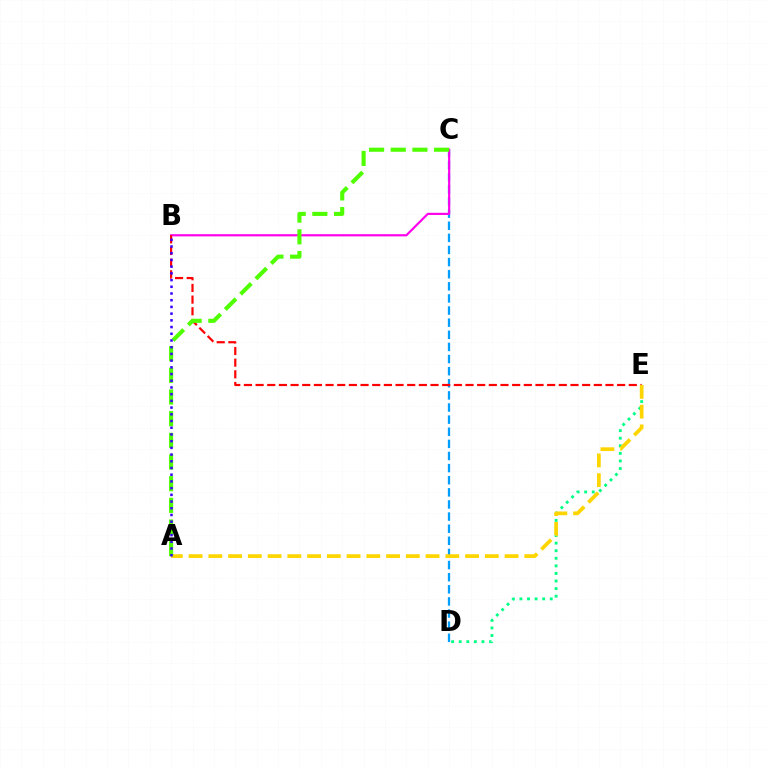{('D', 'E'): [{'color': '#00ff86', 'line_style': 'dotted', 'thickness': 2.06}], ('C', 'D'): [{'color': '#009eff', 'line_style': 'dashed', 'thickness': 1.65}], ('B', 'C'): [{'color': '#ff00ed', 'line_style': 'solid', 'thickness': 1.57}], ('B', 'E'): [{'color': '#ff0000', 'line_style': 'dashed', 'thickness': 1.58}], ('A', 'E'): [{'color': '#ffd500', 'line_style': 'dashed', 'thickness': 2.68}], ('A', 'C'): [{'color': '#4fff00', 'line_style': 'dashed', 'thickness': 2.94}], ('A', 'B'): [{'color': '#3700ff', 'line_style': 'dotted', 'thickness': 1.82}]}